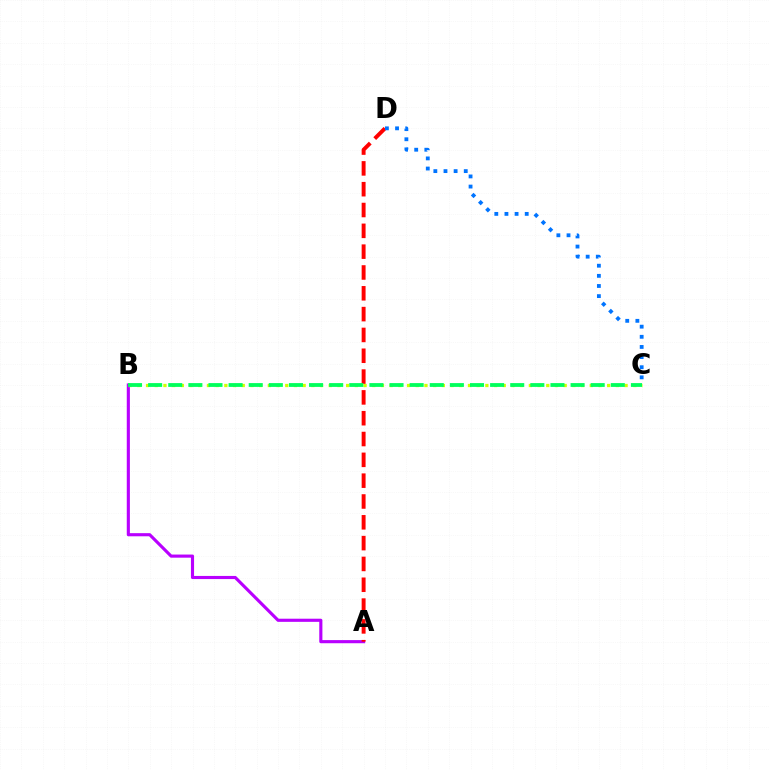{('A', 'B'): [{'color': '#b900ff', 'line_style': 'solid', 'thickness': 2.25}], ('B', 'C'): [{'color': '#d1ff00', 'line_style': 'dotted', 'thickness': 2.36}, {'color': '#00ff5c', 'line_style': 'dashed', 'thickness': 2.73}], ('A', 'D'): [{'color': '#ff0000', 'line_style': 'dashed', 'thickness': 2.83}], ('C', 'D'): [{'color': '#0074ff', 'line_style': 'dotted', 'thickness': 2.75}]}